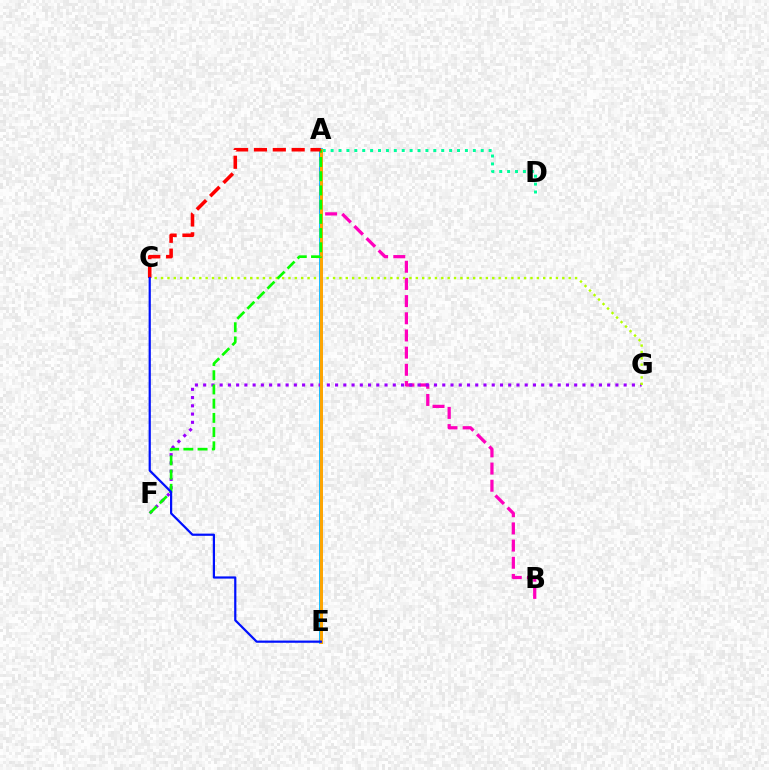{('A', 'B'): [{'color': '#ff00bd', 'line_style': 'dashed', 'thickness': 2.33}], ('A', 'E'): [{'color': '#00b5ff', 'line_style': 'solid', 'thickness': 2.69}, {'color': '#ffa500', 'line_style': 'solid', 'thickness': 2.13}], ('F', 'G'): [{'color': '#9b00ff', 'line_style': 'dotted', 'thickness': 2.24}], ('C', 'G'): [{'color': '#b3ff00', 'line_style': 'dotted', 'thickness': 1.73}], ('A', 'D'): [{'color': '#00ff9d', 'line_style': 'dotted', 'thickness': 2.15}], ('A', 'F'): [{'color': '#08ff00', 'line_style': 'dashed', 'thickness': 1.93}], ('A', 'C'): [{'color': '#ff0000', 'line_style': 'dashed', 'thickness': 2.56}], ('C', 'E'): [{'color': '#0010ff', 'line_style': 'solid', 'thickness': 1.59}]}